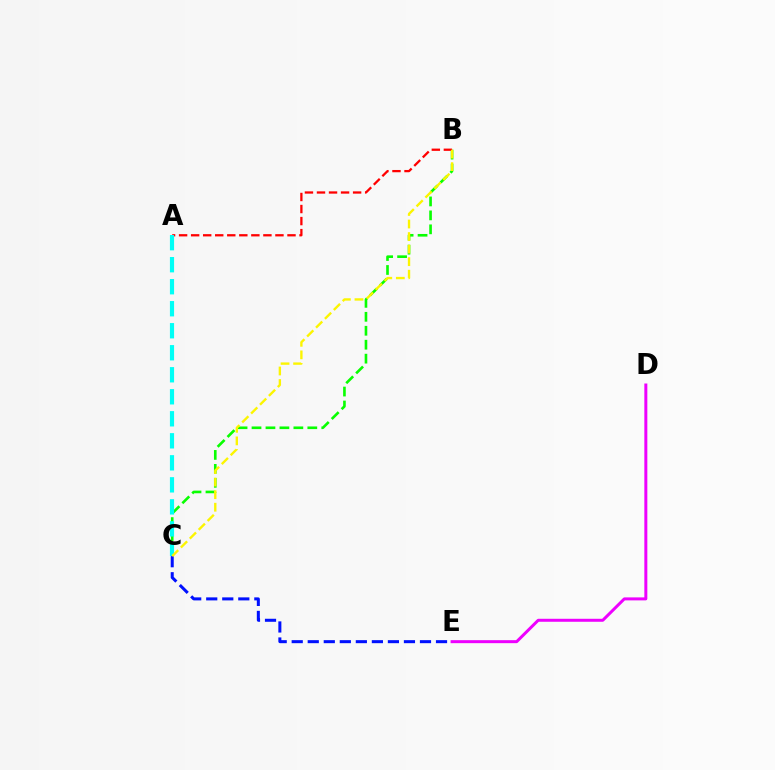{('C', 'E'): [{'color': '#0010ff', 'line_style': 'dashed', 'thickness': 2.18}], ('B', 'C'): [{'color': '#08ff00', 'line_style': 'dashed', 'thickness': 1.9}, {'color': '#fcf500', 'line_style': 'dashed', 'thickness': 1.7}], ('A', 'B'): [{'color': '#ff0000', 'line_style': 'dashed', 'thickness': 1.64}], ('A', 'C'): [{'color': '#00fff6', 'line_style': 'dashed', 'thickness': 2.99}], ('D', 'E'): [{'color': '#ee00ff', 'line_style': 'solid', 'thickness': 2.16}]}